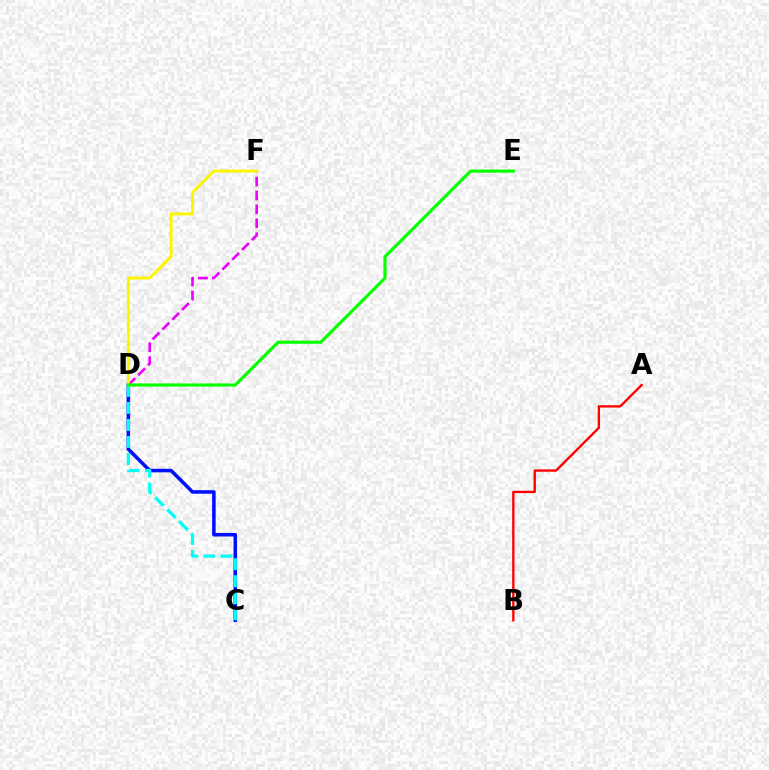{('D', 'F'): [{'color': '#ee00ff', 'line_style': 'dashed', 'thickness': 1.89}, {'color': '#fcf500', 'line_style': 'solid', 'thickness': 2.12}], ('C', 'D'): [{'color': '#0010ff', 'line_style': 'solid', 'thickness': 2.55}, {'color': '#00fff6', 'line_style': 'dashed', 'thickness': 2.31}], ('D', 'E'): [{'color': '#08ff00', 'line_style': 'solid', 'thickness': 2.27}], ('A', 'B'): [{'color': '#ff0000', 'line_style': 'solid', 'thickness': 1.69}]}